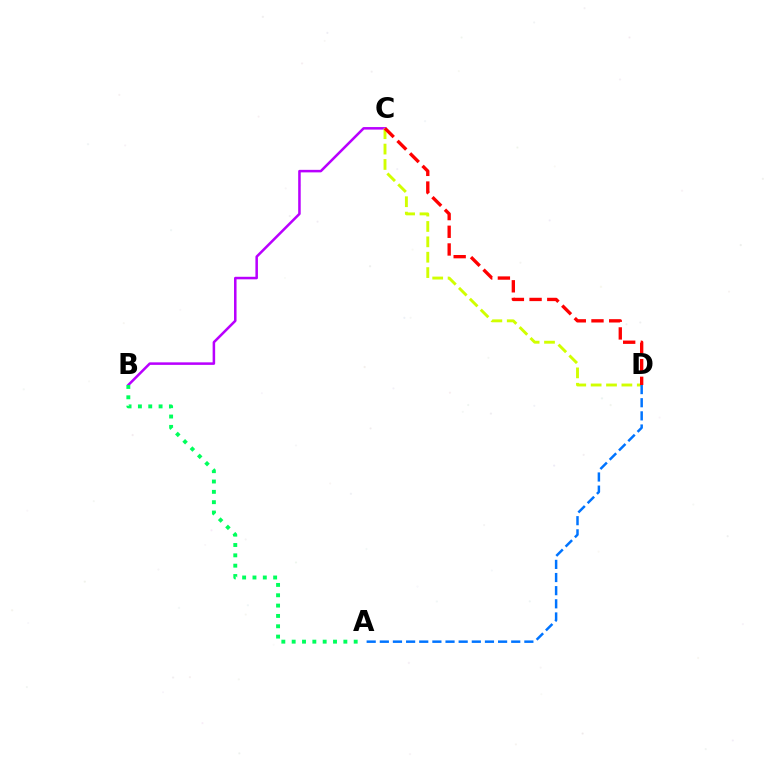{('B', 'C'): [{'color': '#b900ff', 'line_style': 'solid', 'thickness': 1.82}], ('C', 'D'): [{'color': '#d1ff00', 'line_style': 'dashed', 'thickness': 2.09}, {'color': '#ff0000', 'line_style': 'dashed', 'thickness': 2.4}], ('A', 'B'): [{'color': '#00ff5c', 'line_style': 'dotted', 'thickness': 2.81}], ('A', 'D'): [{'color': '#0074ff', 'line_style': 'dashed', 'thickness': 1.79}]}